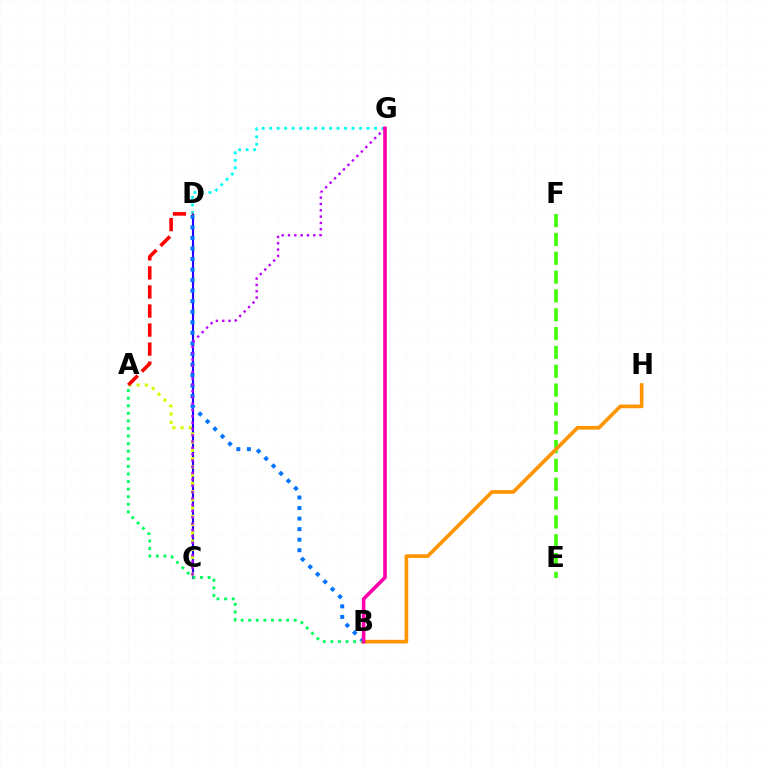{('C', 'D'): [{'color': '#2500ff', 'line_style': 'solid', 'thickness': 1.55}], ('A', 'C'): [{'color': '#d1ff00', 'line_style': 'dotted', 'thickness': 2.24}], ('E', 'F'): [{'color': '#3dff00', 'line_style': 'dashed', 'thickness': 2.56}], ('B', 'D'): [{'color': '#0074ff', 'line_style': 'dotted', 'thickness': 2.87}], ('D', 'G'): [{'color': '#00fff6', 'line_style': 'dotted', 'thickness': 2.03}], ('A', 'D'): [{'color': '#ff0000', 'line_style': 'dashed', 'thickness': 2.59}], ('C', 'G'): [{'color': '#b900ff', 'line_style': 'dotted', 'thickness': 1.72}], ('A', 'B'): [{'color': '#00ff5c', 'line_style': 'dotted', 'thickness': 2.06}], ('B', 'H'): [{'color': '#ff9400', 'line_style': 'solid', 'thickness': 2.63}], ('B', 'G'): [{'color': '#ff00ac', 'line_style': 'solid', 'thickness': 2.58}]}